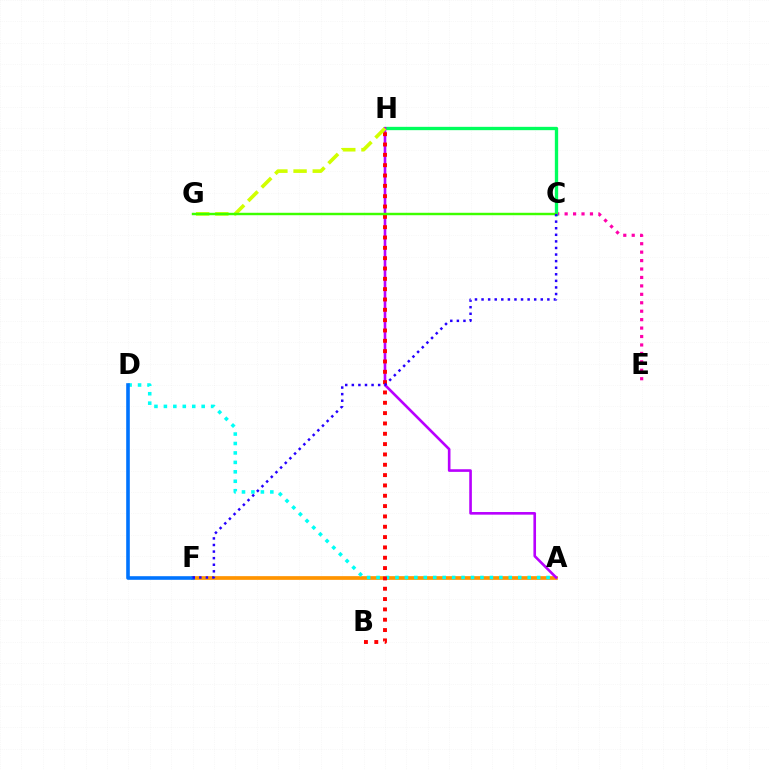{('C', 'E'): [{'color': '#ff00ac', 'line_style': 'dotted', 'thickness': 2.29}], ('C', 'H'): [{'color': '#00ff5c', 'line_style': 'solid', 'thickness': 2.4}], ('A', 'F'): [{'color': '#ff9400', 'line_style': 'solid', 'thickness': 2.67}], ('A', 'D'): [{'color': '#00fff6', 'line_style': 'dotted', 'thickness': 2.57}], ('A', 'H'): [{'color': '#b900ff', 'line_style': 'solid', 'thickness': 1.89}], ('B', 'H'): [{'color': '#ff0000', 'line_style': 'dotted', 'thickness': 2.81}], ('G', 'H'): [{'color': '#d1ff00', 'line_style': 'dashed', 'thickness': 2.61}], ('C', 'G'): [{'color': '#3dff00', 'line_style': 'solid', 'thickness': 1.75}], ('D', 'F'): [{'color': '#0074ff', 'line_style': 'solid', 'thickness': 2.6}], ('C', 'F'): [{'color': '#2500ff', 'line_style': 'dotted', 'thickness': 1.79}]}